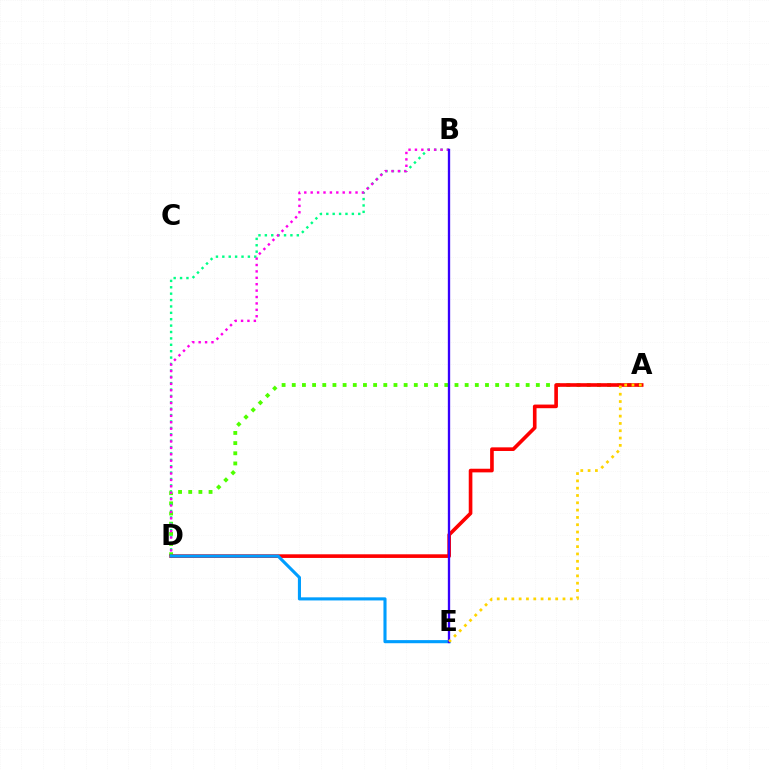{('A', 'D'): [{'color': '#4fff00', 'line_style': 'dotted', 'thickness': 2.76}, {'color': '#ff0000', 'line_style': 'solid', 'thickness': 2.62}], ('B', 'D'): [{'color': '#00ff86', 'line_style': 'dotted', 'thickness': 1.74}, {'color': '#ff00ed', 'line_style': 'dotted', 'thickness': 1.74}], ('D', 'E'): [{'color': '#009eff', 'line_style': 'solid', 'thickness': 2.24}], ('B', 'E'): [{'color': '#3700ff', 'line_style': 'solid', 'thickness': 1.68}], ('A', 'E'): [{'color': '#ffd500', 'line_style': 'dotted', 'thickness': 1.99}]}